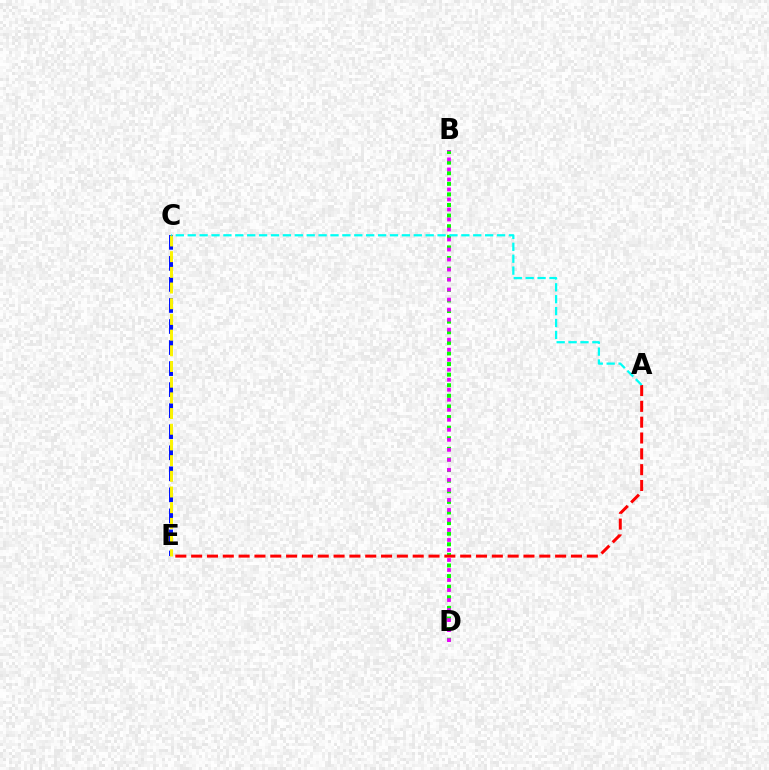{('C', 'E'): [{'color': '#0010ff', 'line_style': 'dashed', 'thickness': 2.86}, {'color': '#fcf500', 'line_style': 'dashed', 'thickness': 2.13}], ('B', 'D'): [{'color': '#08ff00', 'line_style': 'dotted', 'thickness': 2.88}, {'color': '#ee00ff', 'line_style': 'dotted', 'thickness': 2.72}], ('A', 'E'): [{'color': '#ff0000', 'line_style': 'dashed', 'thickness': 2.15}], ('A', 'C'): [{'color': '#00fff6', 'line_style': 'dashed', 'thickness': 1.62}]}